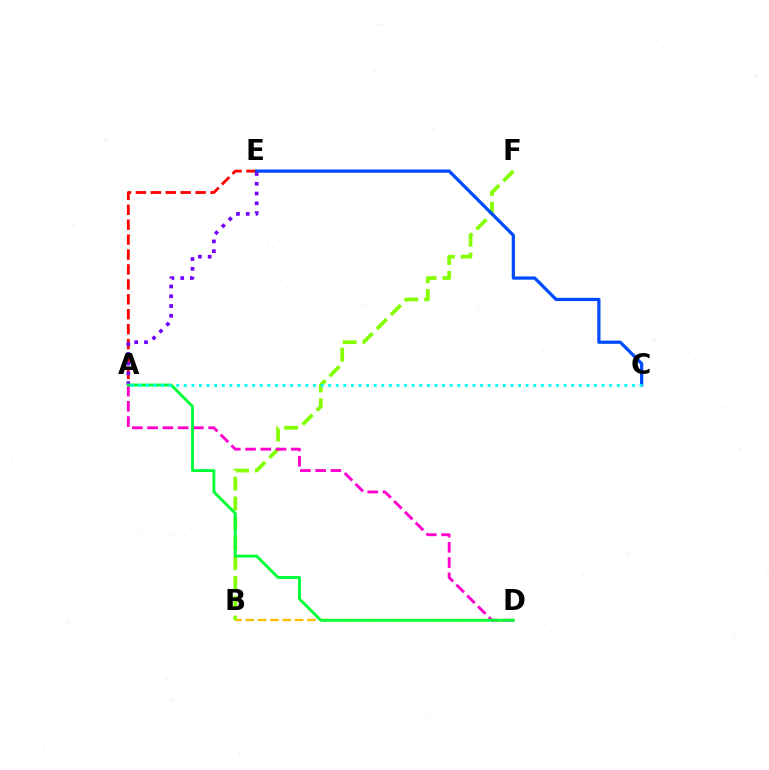{('B', 'D'): [{'color': '#ffbd00', 'line_style': 'dashed', 'thickness': 1.68}], ('B', 'F'): [{'color': '#84ff00', 'line_style': 'dashed', 'thickness': 2.7}], ('A', 'E'): [{'color': '#ff0000', 'line_style': 'dashed', 'thickness': 2.03}, {'color': '#7200ff', 'line_style': 'dotted', 'thickness': 2.65}], ('C', 'E'): [{'color': '#004bff', 'line_style': 'solid', 'thickness': 2.32}], ('A', 'D'): [{'color': '#ff00cf', 'line_style': 'dashed', 'thickness': 2.07}, {'color': '#00ff39', 'line_style': 'solid', 'thickness': 2.08}], ('A', 'C'): [{'color': '#00fff6', 'line_style': 'dotted', 'thickness': 2.06}]}